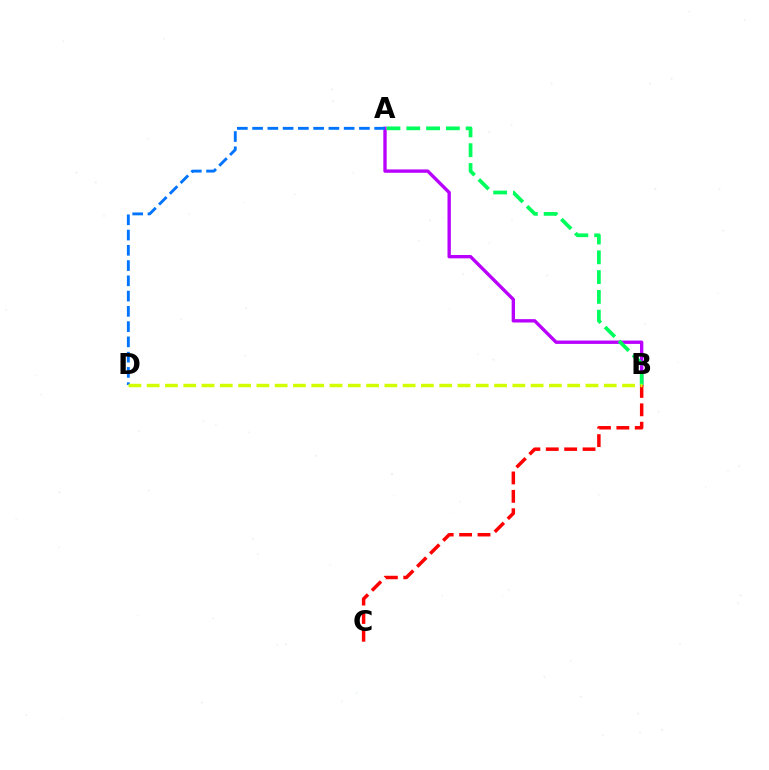{('A', 'B'): [{'color': '#b900ff', 'line_style': 'solid', 'thickness': 2.42}, {'color': '#00ff5c', 'line_style': 'dashed', 'thickness': 2.69}], ('A', 'D'): [{'color': '#0074ff', 'line_style': 'dashed', 'thickness': 2.07}], ('B', 'C'): [{'color': '#ff0000', 'line_style': 'dashed', 'thickness': 2.5}], ('B', 'D'): [{'color': '#d1ff00', 'line_style': 'dashed', 'thickness': 2.48}]}